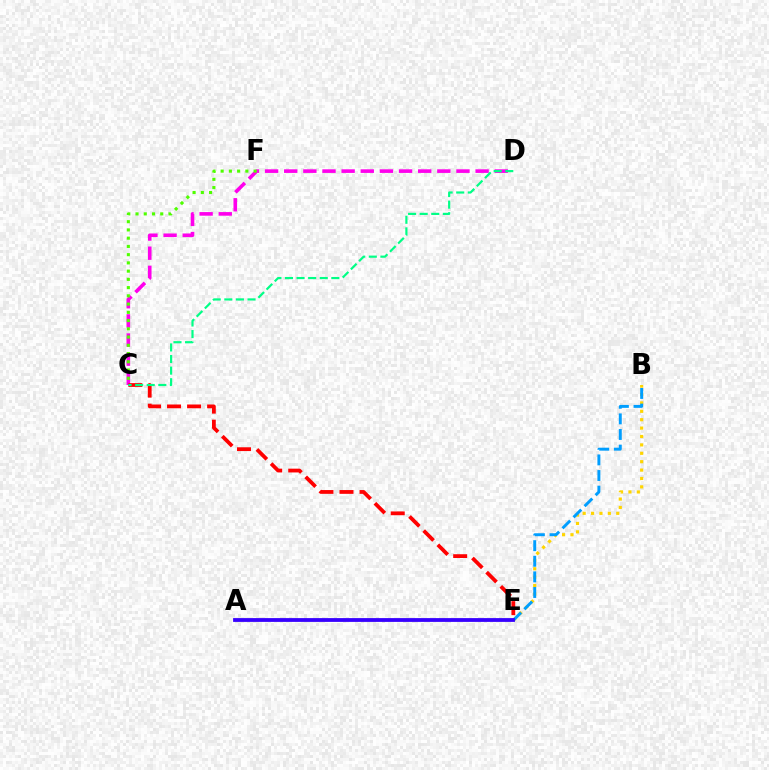{('B', 'E'): [{'color': '#ffd500', 'line_style': 'dotted', 'thickness': 2.28}, {'color': '#009eff', 'line_style': 'dashed', 'thickness': 2.12}], ('C', 'D'): [{'color': '#ff00ed', 'line_style': 'dashed', 'thickness': 2.6}, {'color': '#00ff86', 'line_style': 'dashed', 'thickness': 1.57}], ('C', 'E'): [{'color': '#ff0000', 'line_style': 'dashed', 'thickness': 2.72}], ('C', 'F'): [{'color': '#4fff00', 'line_style': 'dotted', 'thickness': 2.24}], ('A', 'E'): [{'color': '#3700ff', 'line_style': 'solid', 'thickness': 2.73}]}